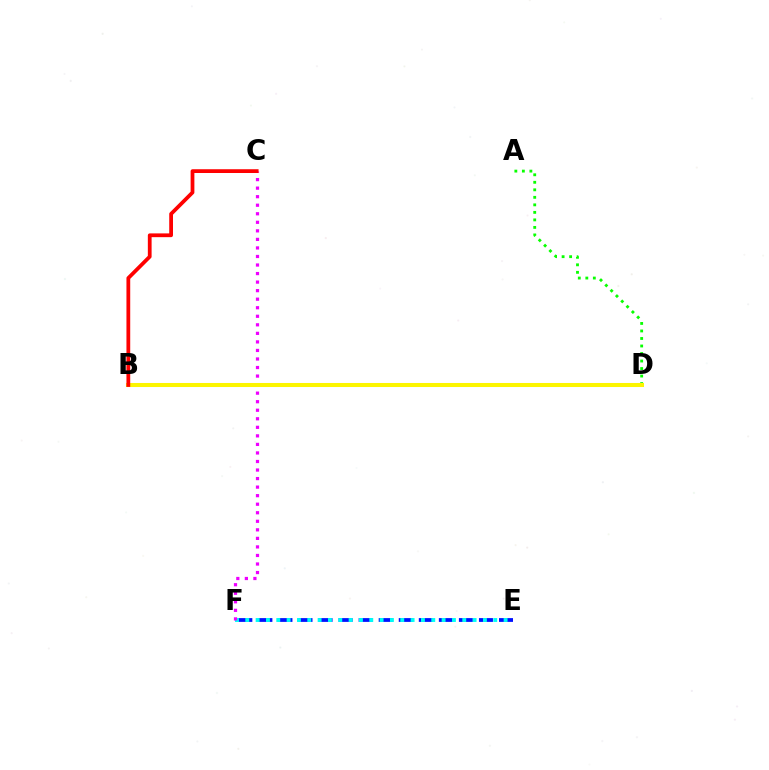{('E', 'F'): [{'color': '#0010ff', 'line_style': 'dashed', 'thickness': 2.72}, {'color': '#00fff6', 'line_style': 'dotted', 'thickness': 2.81}], ('A', 'D'): [{'color': '#08ff00', 'line_style': 'dotted', 'thickness': 2.04}], ('C', 'F'): [{'color': '#ee00ff', 'line_style': 'dotted', 'thickness': 2.32}], ('B', 'D'): [{'color': '#fcf500', 'line_style': 'solid', 'thickness': 2.9}], ('B', 'C'): [{'color': '#ff0000', 'line_style': 'solid', 'thickness': 2.71}]}